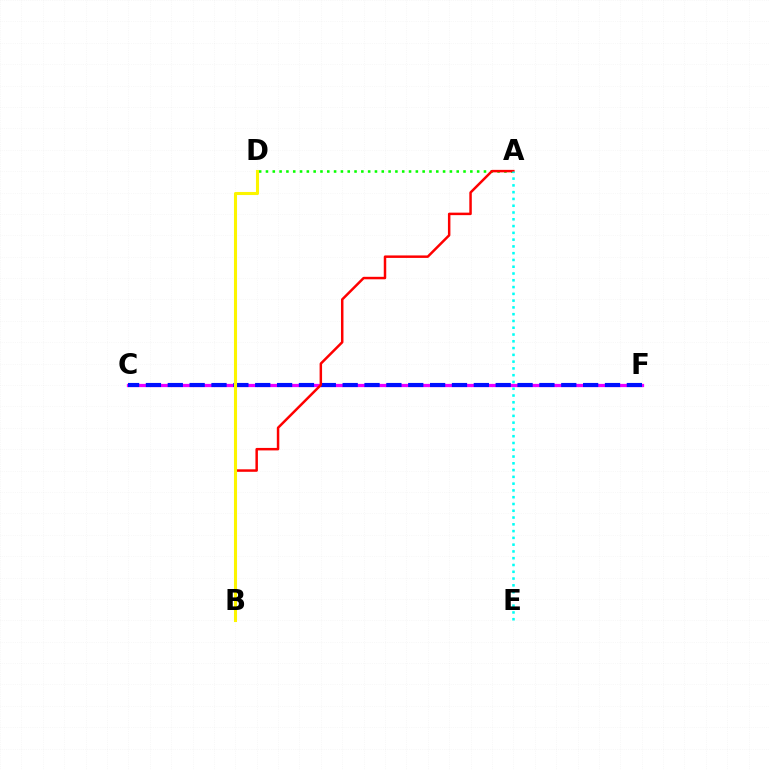{('C', 'F'): [{'color': '#ee00ff', 'line_style': 'solid', 'thickness': 2.33}, {'color': '#0010ff', 'line_style': 'dashed', 'thickness': 2.97}], ('A', 'D'): [{'color': '#08ff00', 'line_style': 'dotted', 'thickness': 1.85}], ('A', 'B'): [{'color': '#ff0000', 'line_style': 'solid', 'thickness': 1.79}], ('B', 'D'): [{'color': '#fcf500', 'line_style': 'solid', 'thickness': 2.21}], ('A', 'E'): [{'color': '#00fff6', 'line_style': 'dotted', 'thickness': 1.84}]}